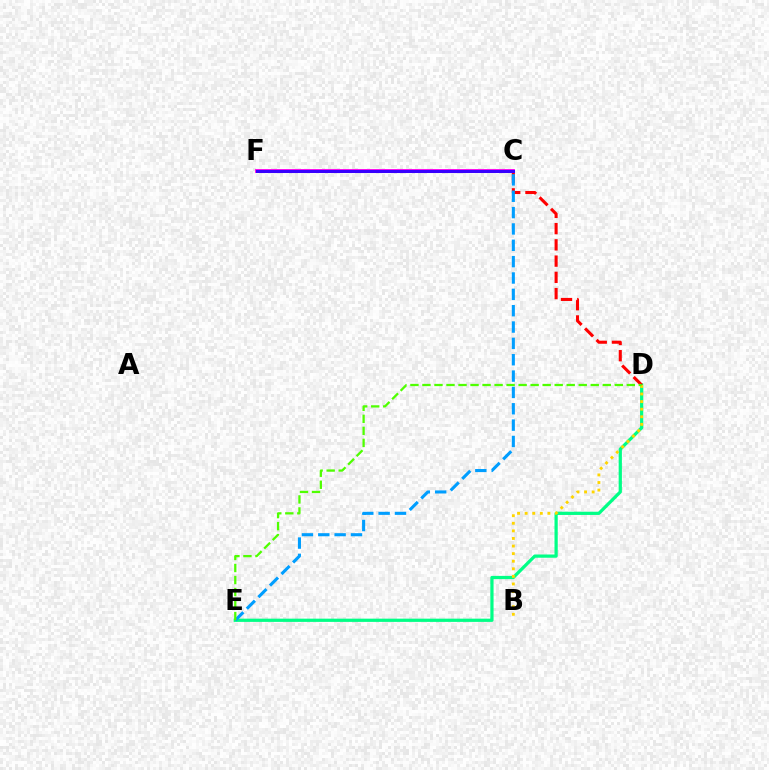{('D', 'E'): [{'color': '#00ff86', 'line_style': 'solid', 'thickness': 2.33}, {'color': '#4fff00', 'line_style': 'dashed', 'thickness': 1.63}], ('C', 'F'): [{'color': '#ff00ed', 'line_style': 'solid', 'thickness': 2.76}, {'color': '#3700ff', 'line_style': 'solid', 'thickness': 2.19}], ('C', 'D'): [{'color': '#ff0000', 'line_style': 'dashed', 'thickness': 2.21}], ('B', 'D'): [{'color': '#ffd500', 'line_style': 'dotted', 'thickness': 2.06}], ('C', 'E'): [{'color': '#009eff', 'line_style': 'dashed', 'thickness': 2.22}]}